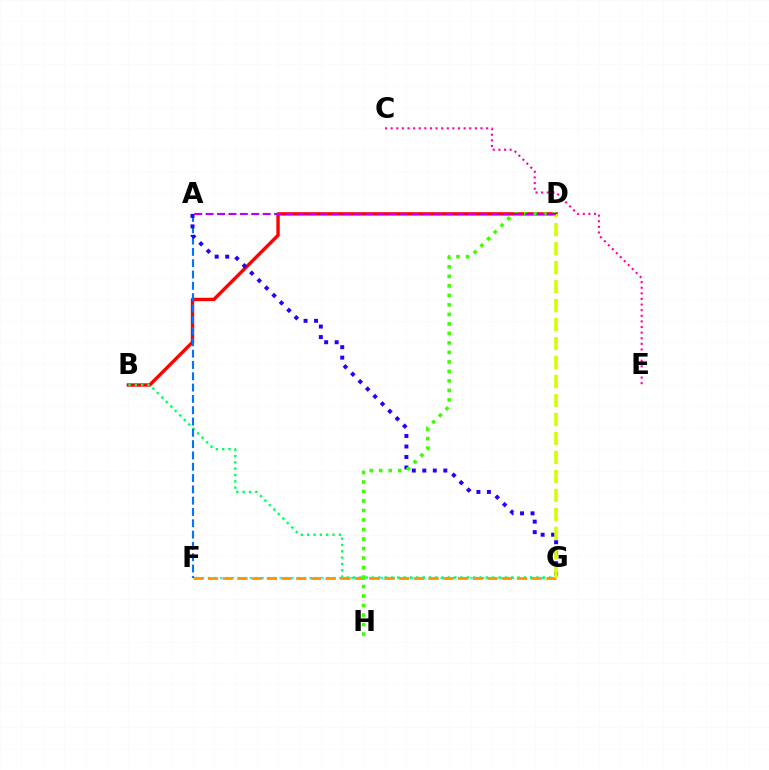{('F', 'G'): [{'color': '#00fff6', 'line_style': 'dotted', 'thickness': 1.62}, {'color': '#ff9400', 'line_style': 'dashed', 'thickness': 2.0}], ('B', 'D'): [{'color': '#ff0000', 'line_style': 'solid', 'thickness': 2.43}], ('B', 'G'): [{'color': '#00ff5c', 'line_style': 'dotted', 'thickness': 1.72}], ('C', 'E'): [{'color': '#ff00ac', 'line_style': 'dotted', 'thickness': 1.53}], ('A', 'F'): [{'color': '#0074ff', 'line_style': 'dashed', 'thickness': 1.54}], ('A', 'G'): [{'color': '#2500ff', 'line_style': 'dotted', 'thickness': 2.85}], ('D', 'G'): [{'color': '#d1ff00', 'line_style': 'dashed', 'thickness': 2.58}], ('D', 'H'): [{'color': '#3dff00', 'line_style': 'dotted', 'thickness': 2.58}], ('A', 'D'): [{'color': '#b900ff', 'line_style': 'dashed', 'thickness': 1.55}]}